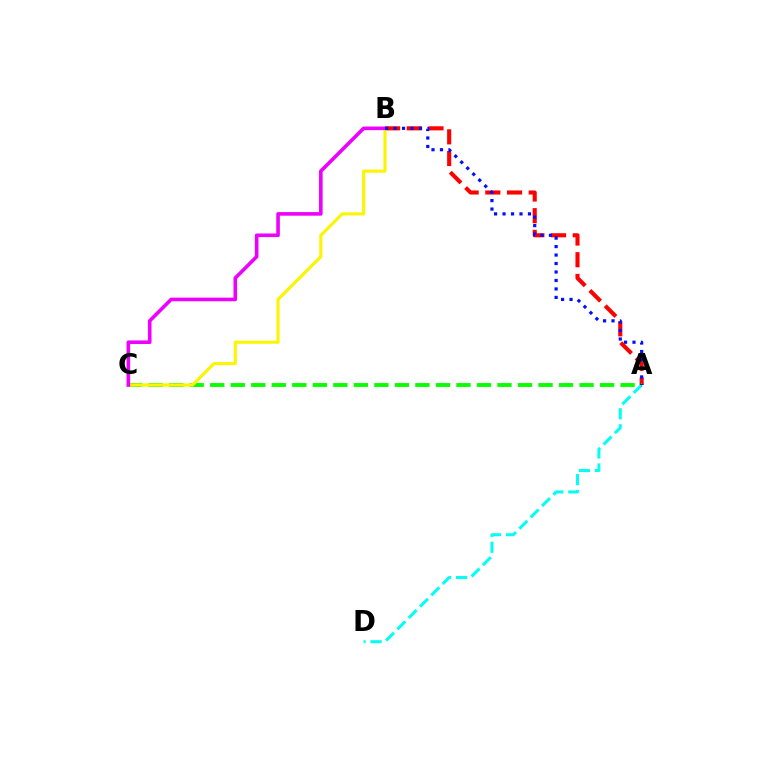{('A', 'D'): [{'color': '#00fff6', 'line_style': 'dashed', 'thickness': 2.18}], ('A', 'B'): [{'color': '#ff0000', 'line_style': 'dashed', 'thickness': 2.95}, {'color': '#0010ff', 'line_style': 'dotted', 'thickness': 2.3}], ('A', 'C'): [{'color': '#08ff00', 'line_style': 'dashed', 'thickness': 2.79}], ('B', 'C'): [{'color': '#fcf500', 'line_style': 'solid', 'thickness': 2.24}, {'color': '#ee00ff', 'line_style': 'solid', 'thickness': 2.59}]}